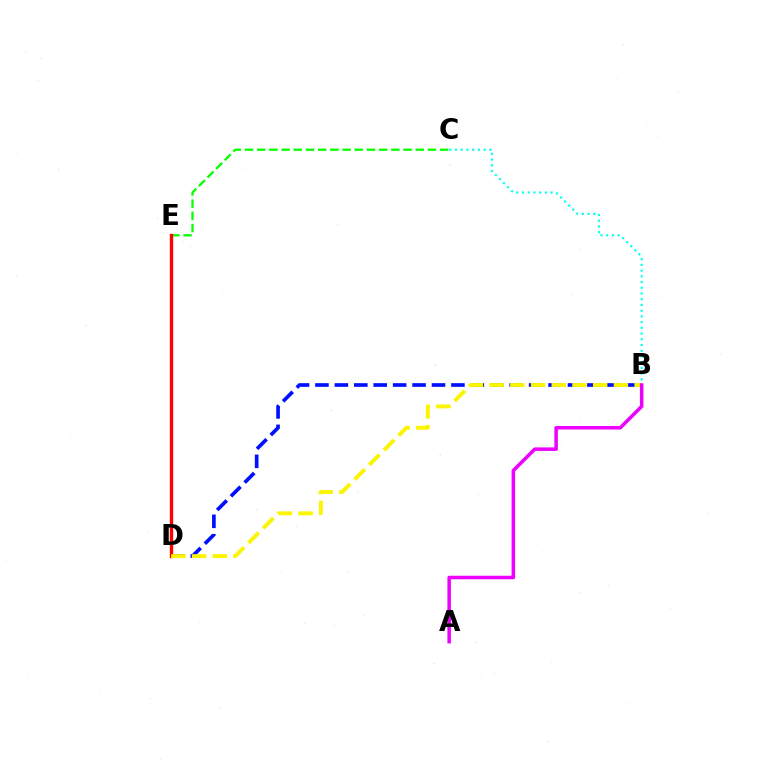{('B', 'C'): [{'color': '#00fff6', 'line_style': 'dotted', 'thickness': 1.55}], ('B', 'D'): [{'color': '#0010ff', 'line_style': 'dashed', 'thickness': 2.64}, {'color': '#fcf500', 'line_style': 'dashed', 'thickness': 2.81}], ('C', 'E'): [{'color': '#08ff00', 'line_style': 'dashed', 'thickness': 1.66}], ('D', 'E'): [{'color': '#ff0000', 'line_style': 'solid', 'thickness': 2.4}], ('A', 'B'): [{'color': '#ee00ff', 'line_style': 'solid', 'thickness': 2.53}]}